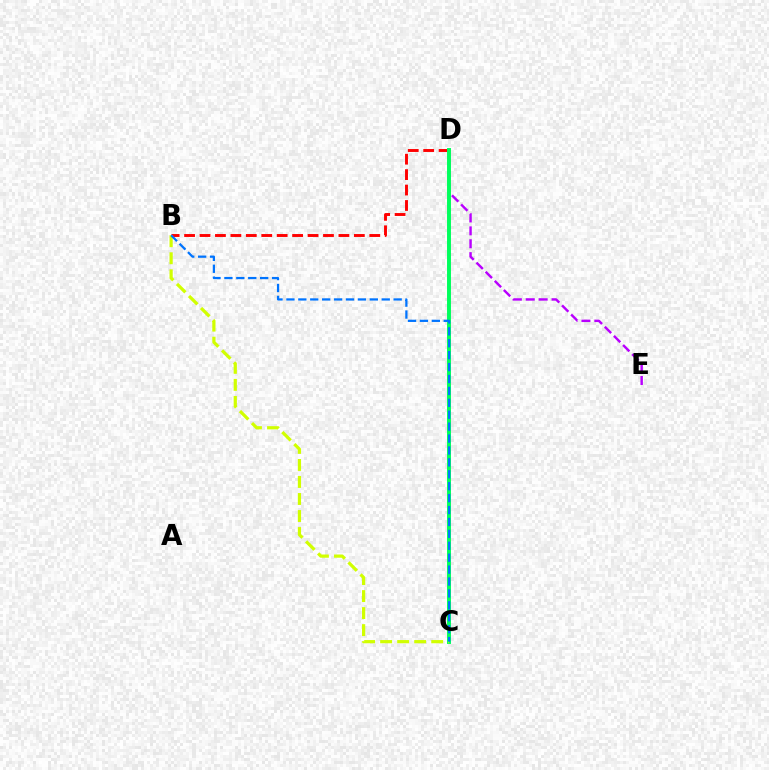{('B', 'D'): [{'color': '#ff0000', 'line_style': 'dashed', 'thickness': 2.1}], ('D', 'E'): [{'color': '#b900ff', 'line_style': 'dashed', 'thickness': 1.75}], ('C', 'D'): [{'color': '#00ff5c', 'line_style': 'solid', 'thickness': 2.83}], ('B', 'C'): [{'color': '#d1ff00', 'line_style': 'dashed', 'thickness': 2.31}, {'color': '#0074ff', 'line_style': 'dashed', 'thickness': 1.62}]}